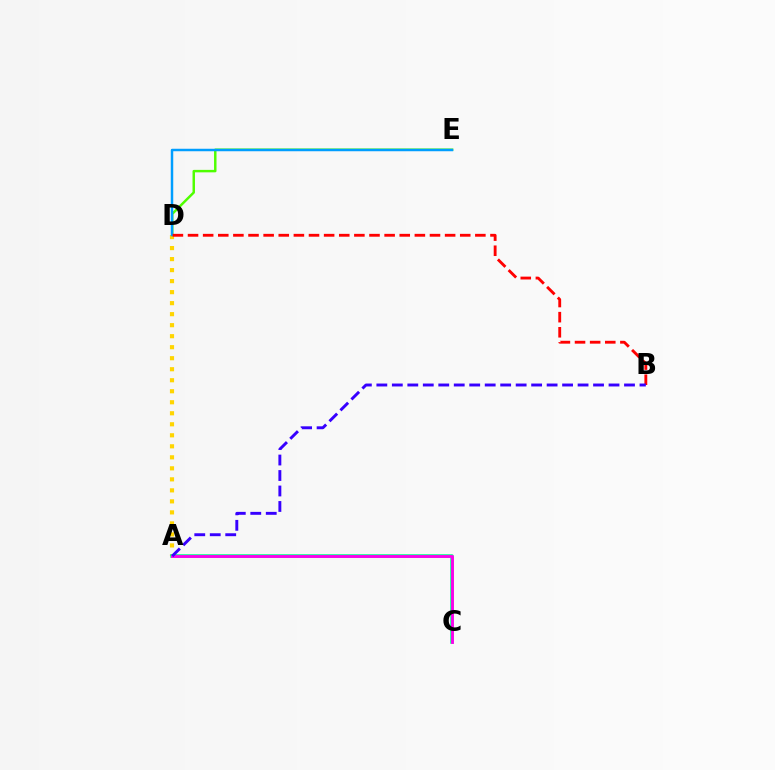{('D', 'E'): [{'color': '#4fff00', 'line_style': 'solid', 'thickness': 1.77}, {'color': '#009eff', 'line_style': 'solid', 'thickness': 1.78}], ('A', 'D'): [{'color': '#ffd500', 'line_style': 'dotted', 'thickness': 2.99}], ('B', 'D'): [{'color': '#ff0000', 'line_style': 'dashed', 'thickness': 2.05}], ('A', 'C'): [{'color': '#00ff86', 'line_style': 'solid', 'thickness': 2.55}, {'color': '#ff00ed', 'line_style': 'solid', 'thickness': 2.05}], ('A', 'B'): [{'color': '#3700ff', 'line_style': 'dashed', 'thickness': 2.1}]}